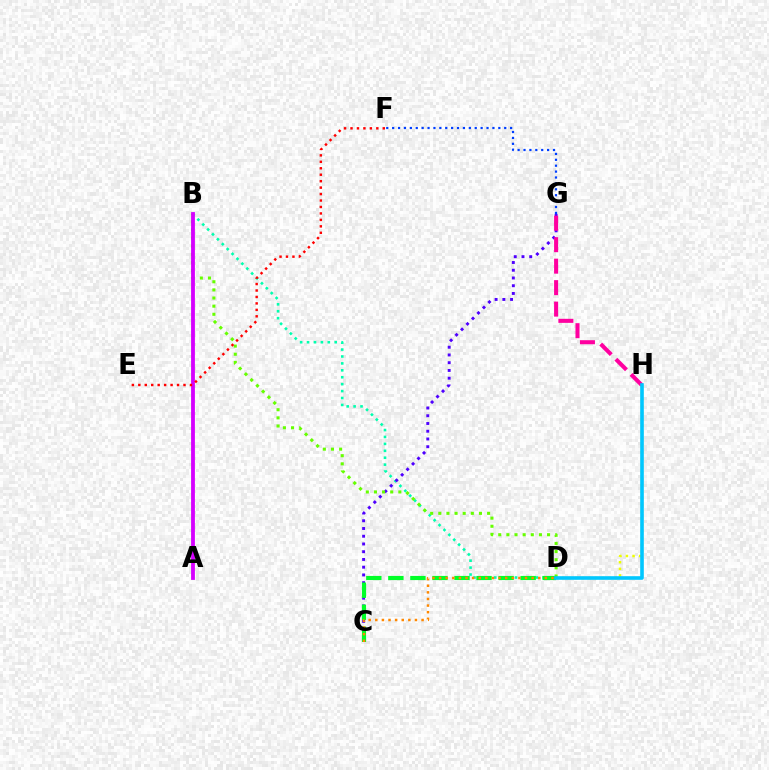{('B', 'D'): [{'color': '#00ffaf', 'line_style': 'dotted', 'thickness': 1.88}, {'color': '#66ff00', 'line_style': 'dotted', 'thickness': 2.21}], ('C', 'G'): [{'color': '#4f00ff', 'line_style': 'dotted', 'thickness': 2.1}], ('D', 'H'): [{'color': '#eeff00', 'line_style': 'dotted', 'thickness': 1.79}, {'color': '#00c7ff', 'line_style': 'solid', 'thickness': 2.6}], ('F', 'G'): [{'color': '#003fff', 'line_style': 'dotted', 'thickness': 1.6}], ('G', 'H'): [{'color': '#ff00a0', 'line_style': 'dashed', 'thickness': 2.92}], ('A', 'B'): [{'color': '#d600ff', 'line_style': 'solid', 'thickness': 2.74}], ('C', 'D'): [{'color': '#00ff27', 'line_style': 'dashed', 'thickness': 2.99}, {'color': '#ff8800', 'line_style': 'dotted', 'thickness': 1.8}], ('E', 'F'): [{'color': '#ff0000', 'line_style': 'dotted', 'thickness': 1.75}]}